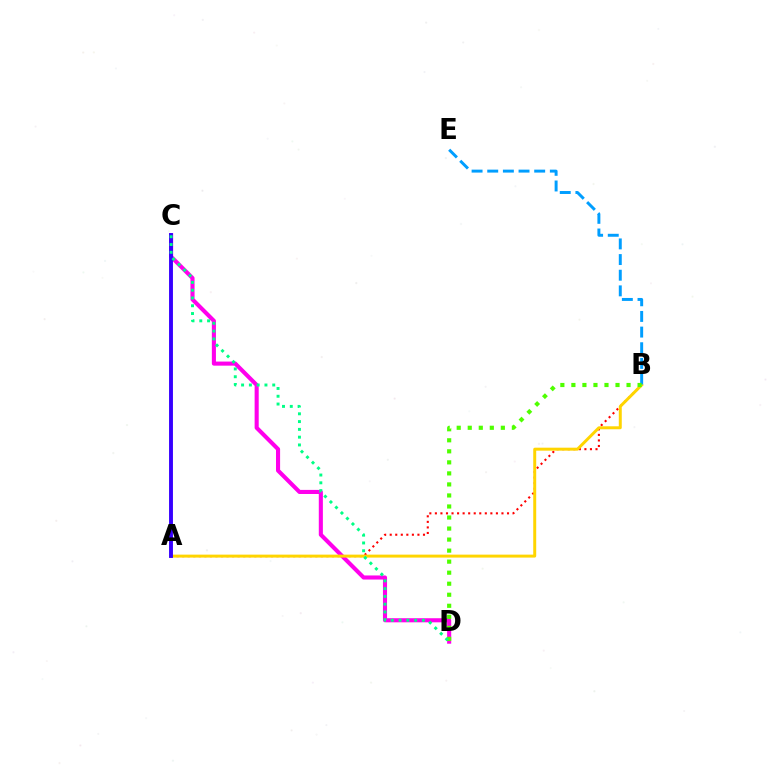{('A', 'B'): [{'color': '#ff0000', 'line_style': 'dotted', 'thickness': 1.51}, {'color': '#ffd500', 'line_style': 'solid', 'thickness': 2.14}], ('C', 'D'): [{'color': '#ff00ed', 'line_style': 'solid', 'thickness': 2.95}, {'color': '#00ff86', 'line_style': 'dotted', 'thickness': 2.12}], ('A', 'C'): [{'color': '#3700ff', 'line_style': 'solid', 'thickness': 2.8}], ('B', 'E'): [{'color': '#009eff', 'line_style': 'dashed', 'thickness': 2.13}], ('B', 'D'): [{'color': '#4fff00', 'line_style': 'dotted', 'thickness': 3.0}]}